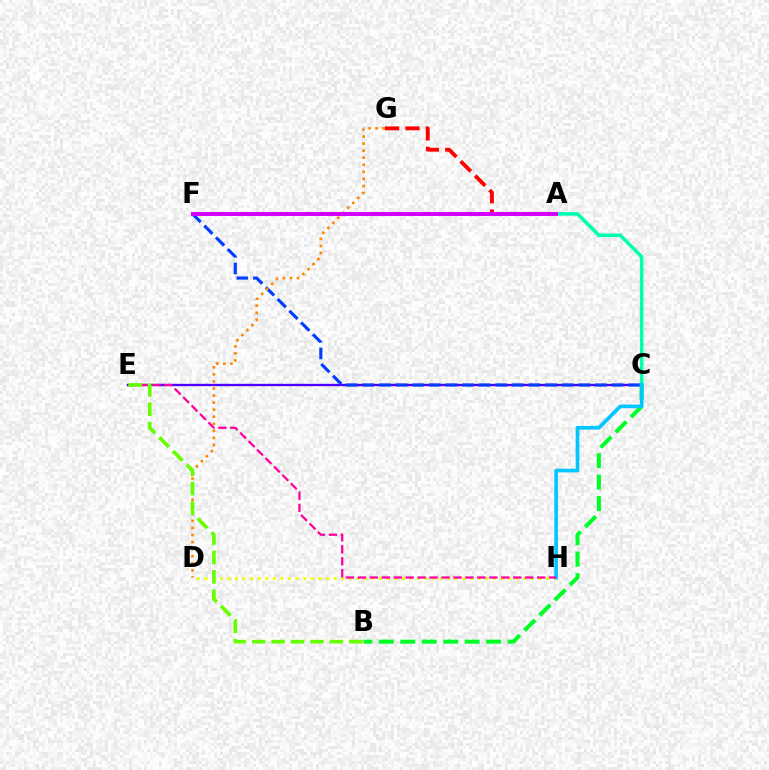{('D', 'H'): [{'color': '#eeff00', 'line_style': 'dotted', 'thickness': 2.06}], ('C', 'E'): [{'color': '#4f00ff', 'line_style': 'solid', 'thickness': 1.69}], ('C', 'F'): [{'color': '#003fff', 'line_style': 'dashed', 'thickness': 2.26}], ('D', 'G'): [{'color': '#ff8800', 'line_style': 'dotted', 'thickness': 1.92}], ('B', 'C'): [{'color': '#00ff27', 'line_style': 'dashed', 'thickness': 2.92}], ('A', 'C'): [{'color': '#00ffaf', 'line_style': 'solid', 'thickness': 2.55}], ('C', 'H'): [{'color': '#00c7ff', 'line_style': 'solid', 'thickness': 2.64}], ('A', 'G'): [{'color': '#ff0000', 'line_style': 'dashed', 'thickness': 2.77}], ('A', 'F'): [{'color': '#d600ff', 'line_style': 'solid', 'thickness': 2.86}], ('E', 'H'): [{'color': '#ff00a0', 'line_style': 'dashed', 'thickness': 1.62}], ('B', 'E'): [{'color': '#66ff00', 'line_style': 'dashed', 'thickness': 2.64}]}